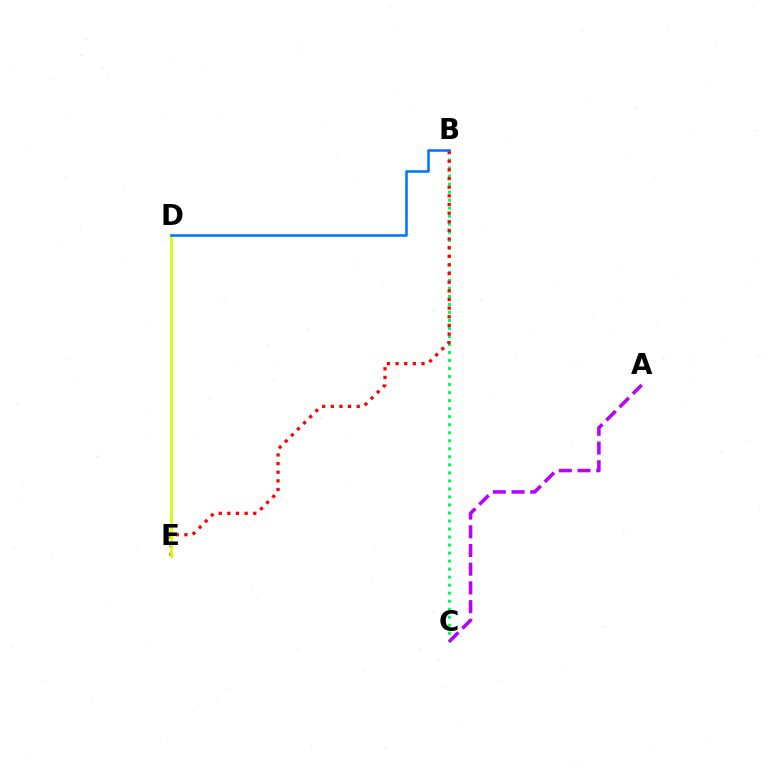{('B', 'C'): [{'color': '#00ff5c', 'line_style': 'dotted', 'thickness': 2.18}], ('B', 'E'): [{'color': '#ff0000', 'line_style': 'dotted', 'thickness': 2.35}], ('D', 'E'): [{'color': '#d1ff00', 'line_style': 'solid', 'thickness': 1.94}], ('B', 'D'): [{'color': '#0074ff', 'line_style': 'solid', 'thickness': 1.83}], ('A', 'C'): [{'color': '#b900ff', 'line_style': 'dashed', 'thickness': 2.54}]}